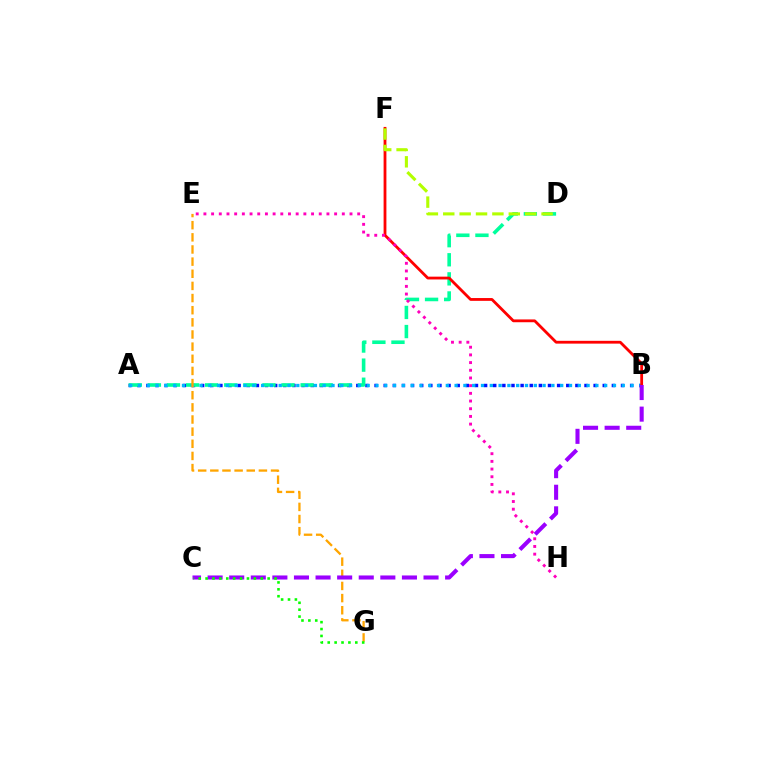{('A', 'B'): [{'color': '#0010ff', 'line_style': 'dotted', 'thickness': 2.48}, {'color': '#00b5ff', 'line_style': 'dotted', 'thickness': 2.39}], ('A', 'D'): [{'color': '#00ff9d', 'line_style': 'dashed', 'thickness': 2.59}], ('B', 'F'): [{'color': '#ff0000', 'line_style': 'solid', 'thickness': 2.02}], ('D', 'F'): [{'color': '#b3ff00', 'line_style': 'dashed', 'thickness': 2.23}], ('E', 'G'): [{'color': '#ffa500', 'line_style': 'dashed', 'thickness': 1.65}], ('E', 'H'): [{'color': '#ff00bd', 'line_style': 'dotted', 'thickness': 2.09}], ('B', 'C'): [{'color': '#9b00ff', 'line_style': 'dashed', 'thickness': 2.93}], ('C', 'G'): [{'color': '#08ff00', 'line_style': 'dotted', 'thickness': 1.87}]}